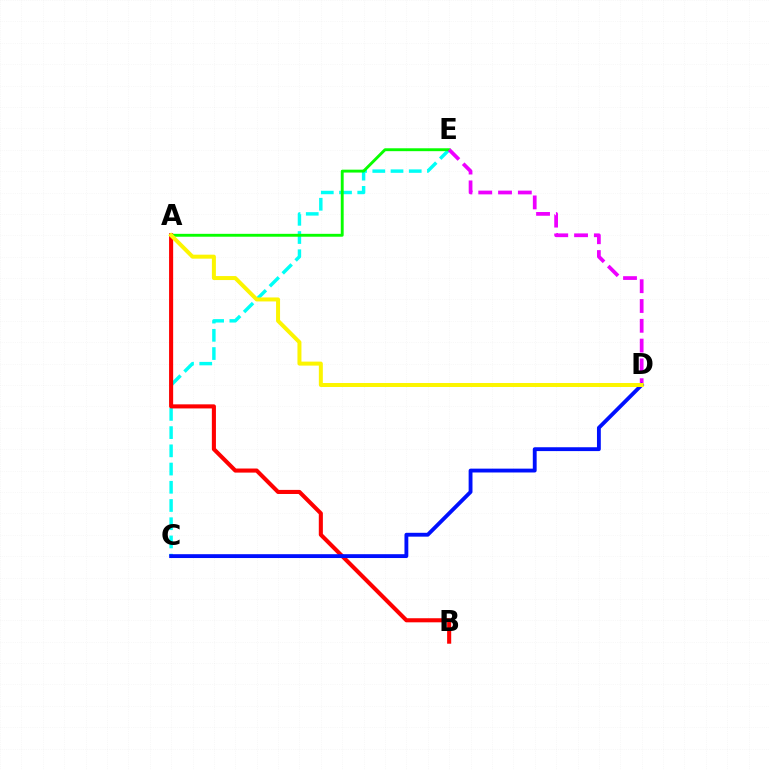{('C', 'E'): [{'color': '#00fff6', 'line_style': 'dashed', 'thickness': 2.48}], ('A', 'B'): [{'color': '#ff0000', 'line_style': 'solid', 'thickness': 2.94}], ('A', 'E'): [{'color': '#08ff00', 'line_style': 'solid', 'thickness': 2.08}], ('D', 'E'): [{'color': '#ee00ff', 'line_style': 'dashed', 'thickness': 2.69}], ('C', 'D'): [{'color': '#0010ff', 'line_style': 'solid', 'thickness': 2.77}], ('A', 'D'): [{'color': '#fcf500', 'line_style': 'solid', 'thickness': 2.87}]}